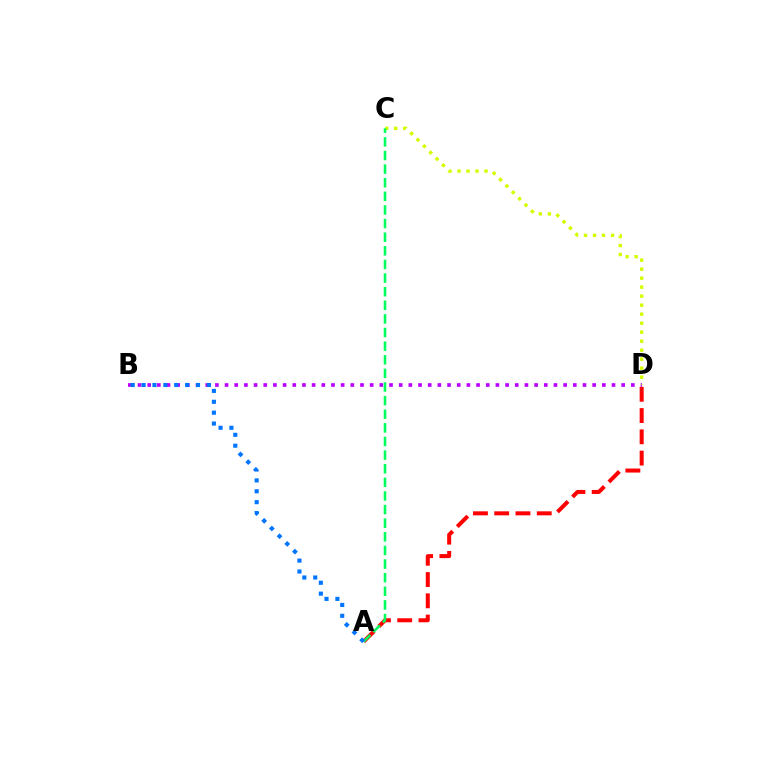{('B', 'D'): [{'color': '#b900ff', 'line_style': 'dotted', 'thickness': 2.63}], ('C', 'D'): [{'color': '#d1ff00', 'line_style': 'dotted', 'thickness': 2.45}], ('A', 'D'): [{'color': '#ff0000', 'line_style': 'dashed', 'thickness': 2.89}], ('A', 'C'): [{'color': '#00ff5c', 'line_style': 'dashed', 'thickness': 1.85}], ('A', 'B'): [{'color': '#0074ff', 'line_style': 'dotted', 'thickness': 2.96}]}